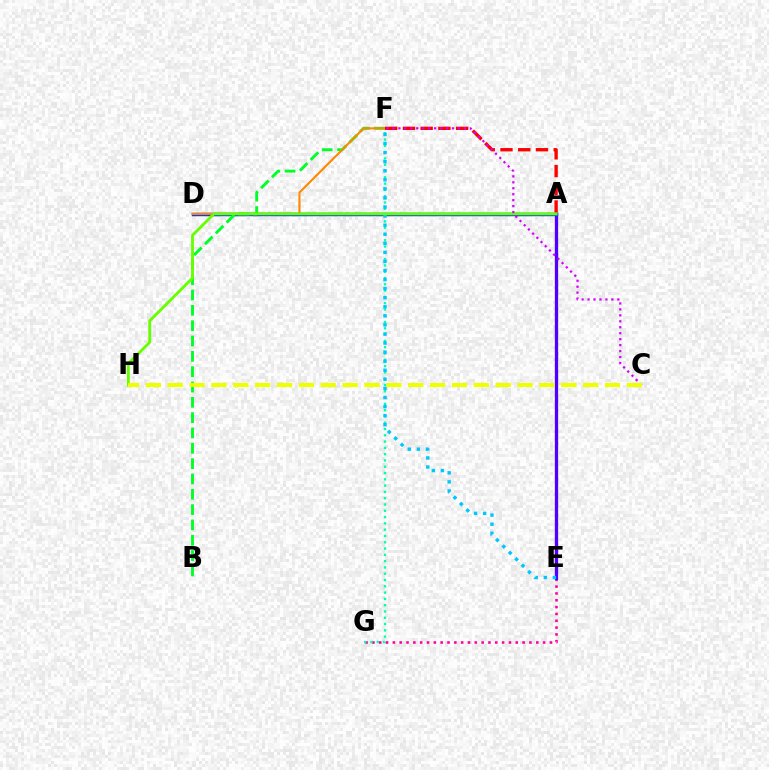{('E', 'G'): [{'color': '#ff00a0', 'line_style': 'dotted', 'thickness': 1.86}], ('A', 'E'): [{'color': '#4f00ff', 'line_style': 'solid', 'thickness': 2.38}], ('F', 'G'): [{'color': '#00ffaf', 'line_style': 'dotted', 'thickness': 1.71}], ('A', 'D'): [{'color': '#003fff', 'line_style': 'solid', 'thickness': 2.51}], ('B', 'F'): [{'color': '#00ff27', 'line_style': 'dashed', 'thickness': 2.08}], ('D', 'F'): [{'color': '#ff8800', 'line_style': 'solid', 'thickness': 1.51}], ('A', 'F'): [{'color': '#ff0000', 'line_style': 'dashed', 'thickness': 2.41}], ('E', 'F'): [{'color': '#00c7ff', 'line_style': 'dotted', 'thickness': 2.46}], ('A', 'H'): [{'color': '#66ff00', 'line_style': 'solid', 'thickness': 2.03}], ('C', 'F'): [{'color': '#d600ff', 'line_style': 'dotted', 'thickness': 1.62}], ('C', 'H'): [{'color': '#eeff00', 'line_style': 'dashed', 'thickness': 2.97}]}